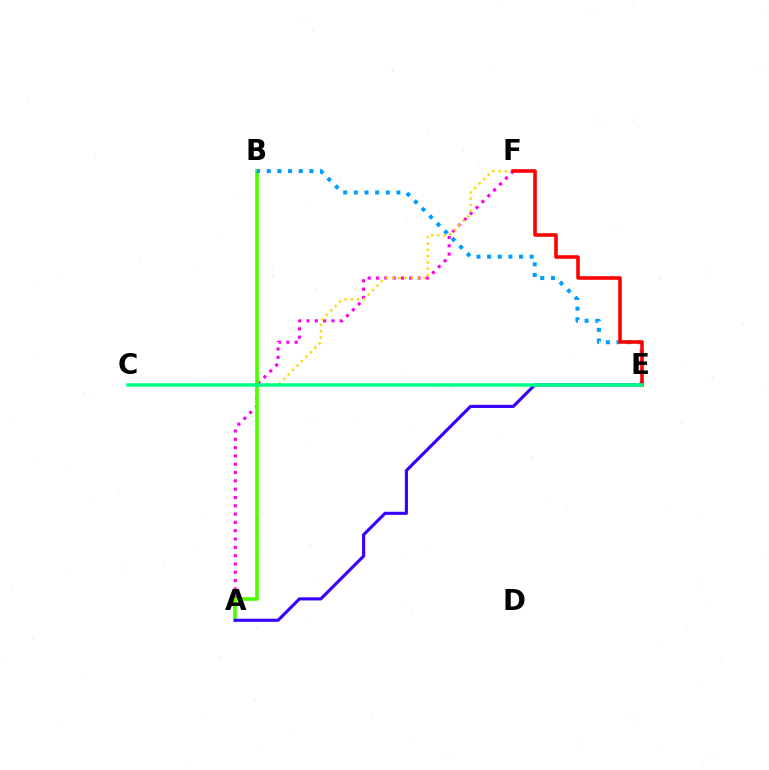{('A', 'F'): [{'color': '#ff00ed', 'line_style': 'dotted', 'thickness': 2.26}], ('A', 'B'): [{'color': '#4fff00', 'line_style': 'solid', 'thickness': 2.65}], ('C', 'F'): [{'color': '#ffd500', 'line_style': 'dotted', 'thickness': 1.71}], ('A', 'E'): [{'color': '#3700ff', 'line_style': 'solid', 'thickness': 2.25}], ('B', 'E'): [{'color': '#009eff', 'line_style': 'dotted', 'thickness': 2.9}], ('E', 'F'): [{'color': '#ff0000', 'line_style': 'solid', 'thickness': 2.58}], ('C', 'E'): [{'color': '#00ff86', 'line_style': 'solid', 'thickness': 2.53}]}